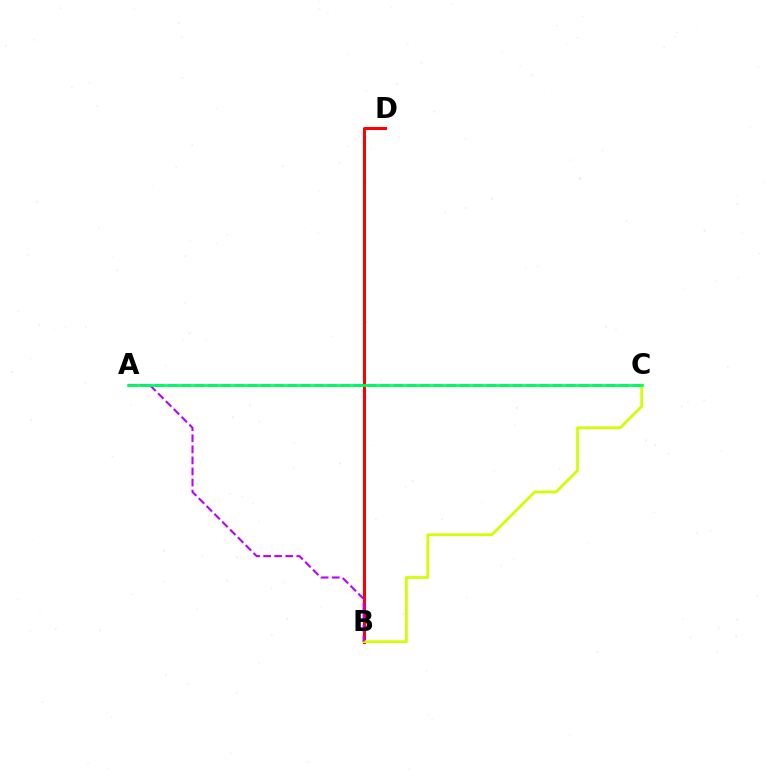{('B', 'D'): [{'color': '#ff0000', 'line_style': 'solid', 'thickness': 2.16}], ('A', 'C'): [{'color': '#0074ff', 'line_style': 'dashed', 'thickness': 1.8}, {'color': '#00ff5c', 'line_style': 'solid', 'thickness': 1.97}], ('B', 'C'): [{'color': '#d1ff00', 'line_style': 'solid', 'thickness': 1.97}], ('A', 'B'): [{'color': '#b900ff', 'line_style': 'dashed', 'thickness': 1.5}]}